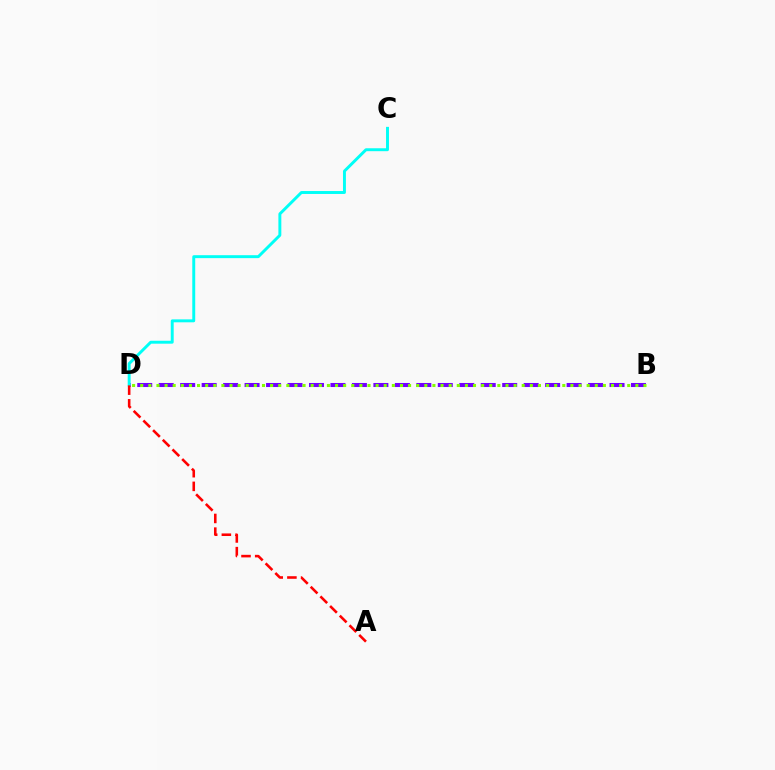{('B', 'D'): [{'color': '#7200ff', 'line_style': 'dashed', 'thickness': 2.92}, {'color': '#84ff00', 'line_style': 'dotted', 'thickness': 2.21}], ('C', 'D'): [{'color': '#00fff6', 'line_style': 'solid', 'thickness': 2.11}], ('A', 'D'): [{'color': '#ff0000', 'line_style': 'dashed', 'thickness': 1.86}]}